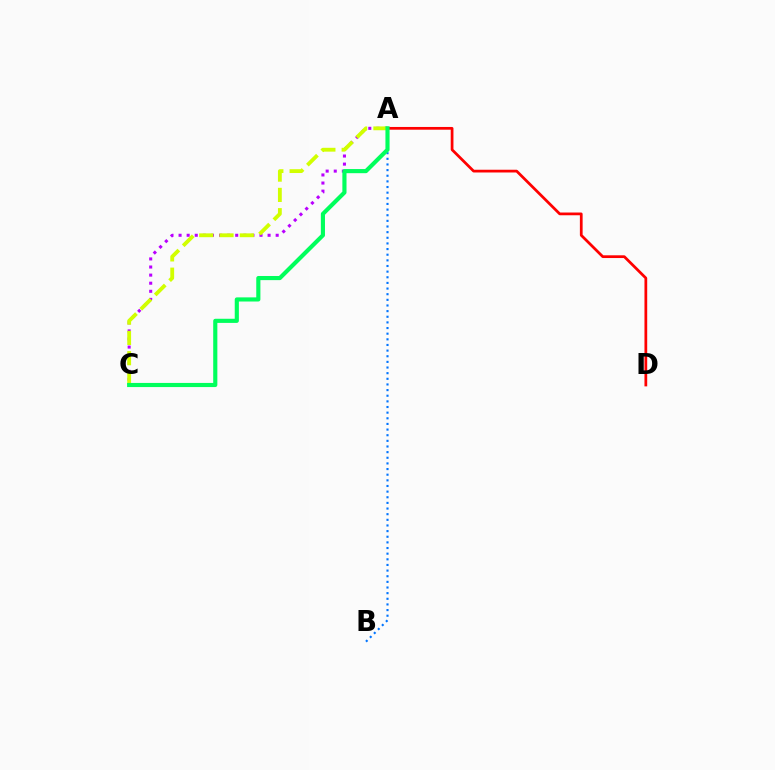{('A', 'B'): [{'color': '#0074ff', 'line_style': 'dotted', 'thickness': 1.53}], ('A', 'C'): [{'color': '#b900ff', 'line_style': 'dotted', 'thickness': 2.2}, {'color': '#d1ff00', 'line_style': 'dashed', 'thickness': 2.76}, {'color': '#00ff5c', 'line_style': 'solid', 'thickness': 2.98}], ('A', 'D'): [{'color': '#ff0000', 'line_style': 'solid', 'thickness': 1.97}]}